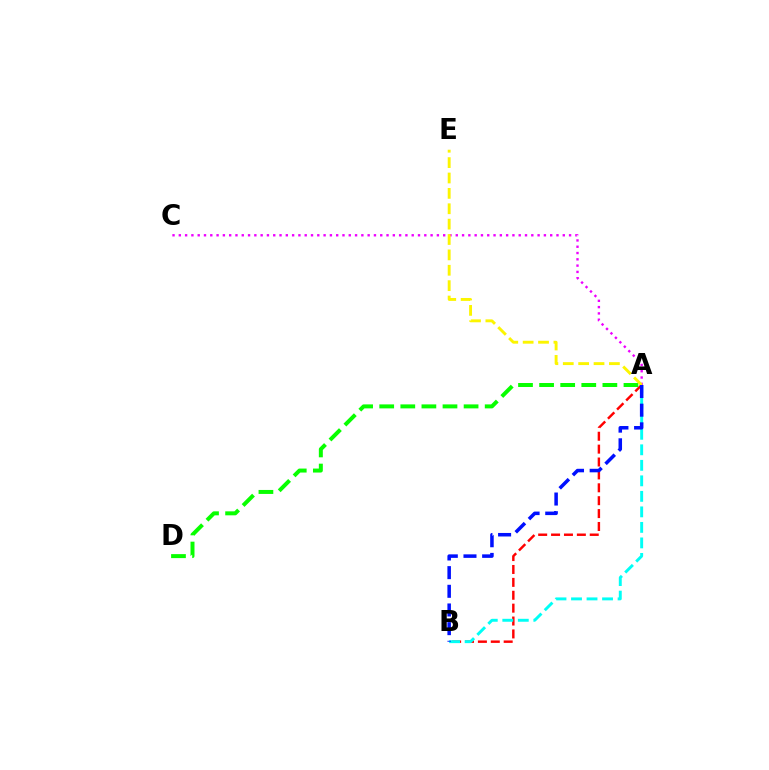{('A', 'C'): [{'color': '#ee00ff', 'line_style': 'dotted', 'thickness': 1.71}], ('A', 'B'): [{'color': '#ff0000', 'line_style': 'dashed', 'thickness': 1.75}, {'color': '#00fff6', 'line_style': 'dashed', 'thickness': 2.11}, {'color': '#0010ff', 'line_style': 'dashed', 'thickness': 2.54}], ('A', 'D'): [{'color': '#08ff00', 'line_style': 'dashed', 'thickness': 2.87}], ('A', 'E'): [{'color': '#fcf500', 'line_style': 'dashed', 'thickness': 2.09}]}